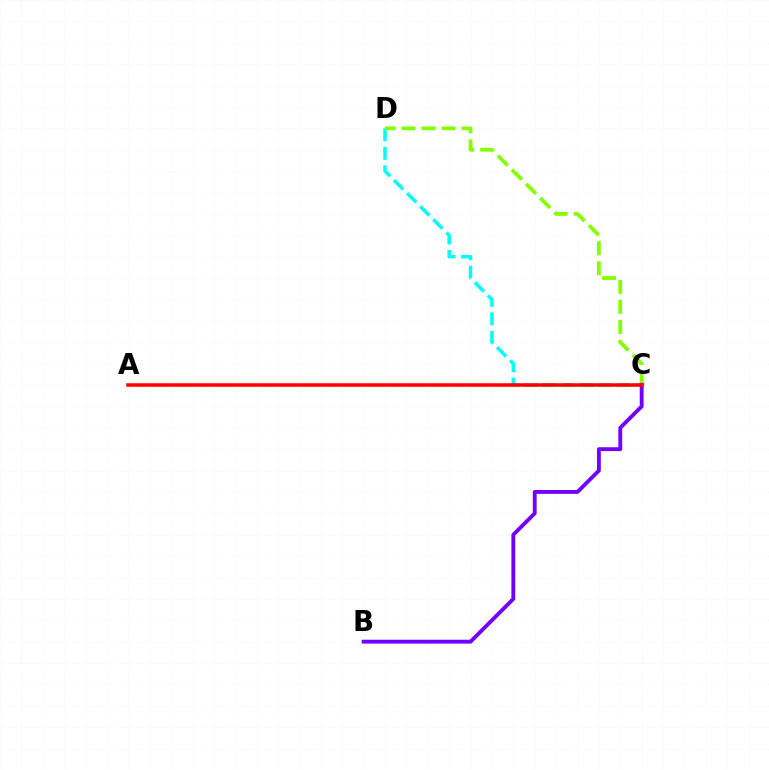{('C', 'D'): [{'color': '#00fff6', 'line_style': 'dashed', 'thickness': 2.52}, {'color': '#84ff00', 'line_style': 'dashed', 'thickness': 2.72}], ('B', 'C'): [{'color': '#7200ff', 'line_style': 'solid', 'thickness': 2.78}], ('A', 'C'): [{'color': '#ff0000', 'line_style': 'solid', 'thickness': 2.53}]}